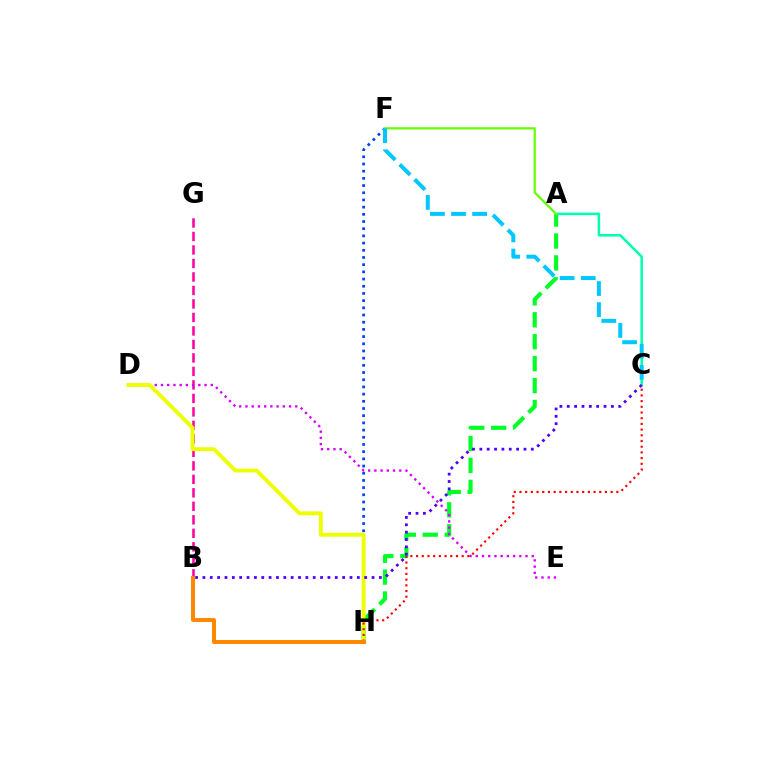{('B', 'G'): [{'color': '#ff00a0', 'line_style': 'dashed', 'thickness': 1.83}], ('F', 'H'): [{'color': '#003fff', 'line_style': 'dotted', 'thickness': 1.95}], ('A', 'H'): [{'color': '#00ff27', 'line_style': 'dashed', 'thickness': 2.98}], ('A', 'C'): [{'color': '#00ffaf', 'line_style': 'solid', 'thickness': 1.81}], ('D', 'E'): [{'color': '#d600ff', 'line_style': 'dotted', 'thickness': 1.69}], ('A', 'F'): [{'color': '#66ff00', 'line_style': 'solid', 'thickness': 1.59}], ('D', 'H'): [{'color': '#eeff00', 'line_style': 'solid', 'thickness': 2.77}], ('C', 'H'): [{'color': '#ff0000', 'line_style': 'dotted', 'thickness': 1.55}], ('B', 'C'): [{'color': '#4f00ff', 'line_style': 'dotted', 'thickness': 2.0}], ('B', 'H'): [{'color': '#ff8800', 'line_style': 'solid', 'thickness': 2.86}], ('C', 'F'): [{'color': '#00c7ff', 'line_style': 'dashed', 'thickness': 2.87}]}